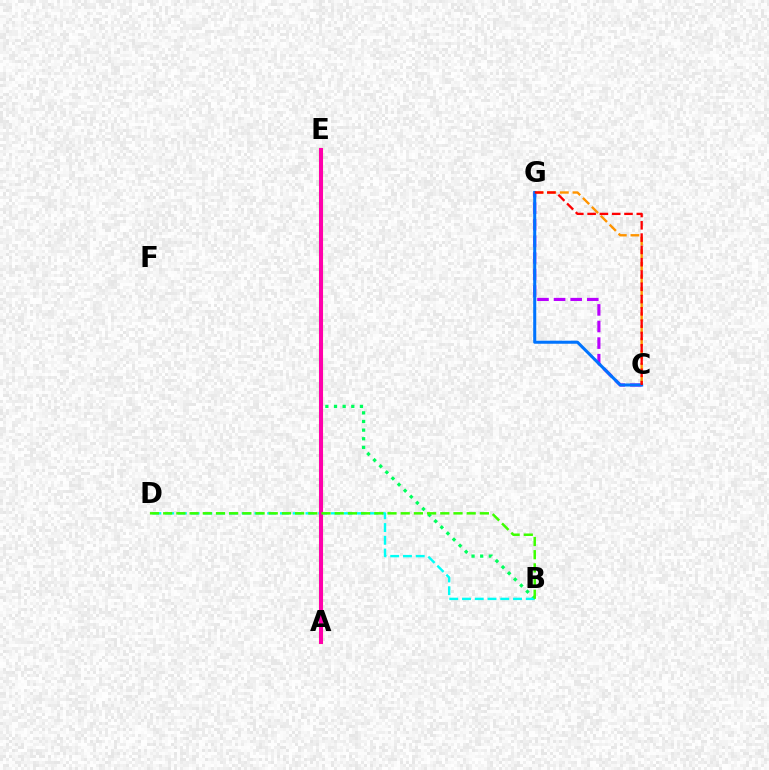{('B', 'E'): [{'color': '#00ff5c', 'line_style': 'dotted', 'thickness': 2.35}], ('C', 'G'): [{'color': '#ff9400', 'line_style': 'dashed', 'thickness': 1.71}, {'color': '#b900ff', 'line_style': 'dashed', 'thickness': 2.25}, {'color': '#0074ff', 'line_style': 'solid', 'thickness': 2.2}, {'color': '#ff0000', 'line_style': 'dashed', 'thickness': 1.67}], ('A', 'E'): [{'color': '#2500ff', 'line_style': 'dotted', 'thickness': 1.52}, {'color': '#d1ff00', 'line_style': 'solid', 'thickness': 2.96}, {'color': '#ff00ac', 'line_style': 'solid', 'thickness': 2.9}], ('B', 'D'): [{'color': '#00fff6', 'line_style': 'dashed', 'thickness': 1.73}, {'color': '#3dff00', 'line_style': 'dashed', 'thickness': 1.79}]}